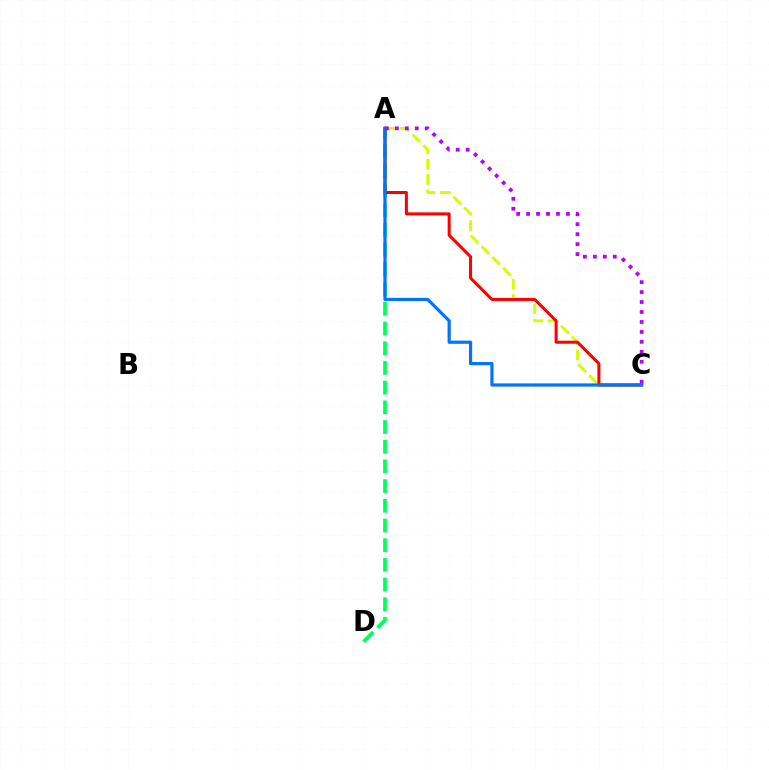{('A', 'D'): [{'color': '#00ff5c', 'line_style': 'dashed', 'thickness': 2.68}], ('A', 'C'): [{'color': '#d1ff00', 'line_style': 'dashed', 'thickness': 2.08}, {'color': '#ff0000', 'line_style': 'solid', 'thickness': 2.17}, {'color': '#0074ff', 'line_style': 'solid', 'thickness': 2.3}, {'color': '#b900ff', 'line_style': 'dotted', 'thickness': 2.71}]}